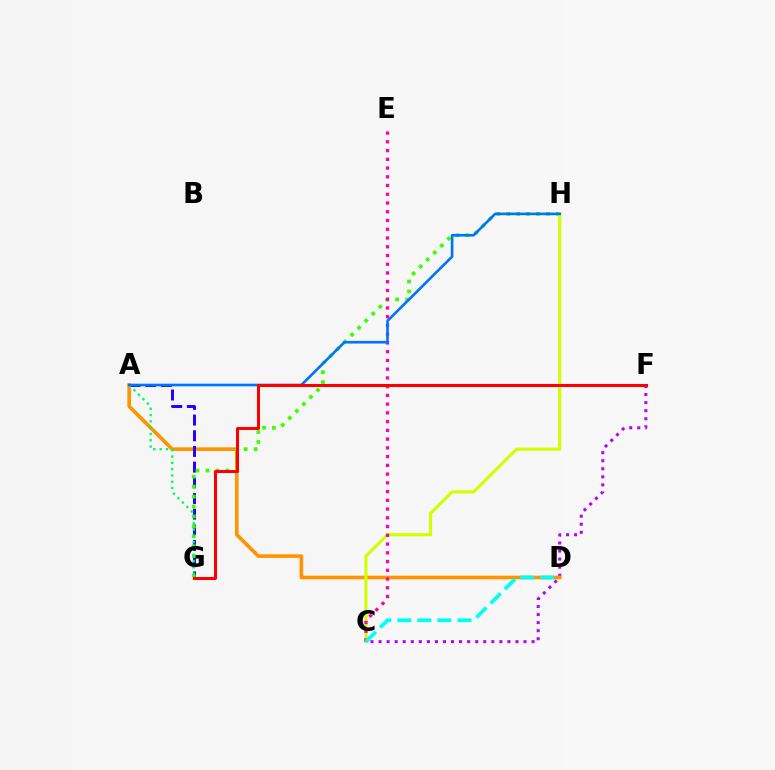{('C', 'F'): [{'color': '#b900ff', 'line_style': 'dotted', 'thickness': 2.19}], ('A', 'D'): [{'color': '#ff9400', 'line_style': 'solid', 'thickness': 2.62}], ('A', 'G'): [{'color': '#2500ff', 'line_style': 'dashed', 'thickness': 2.13}, {'color': '#00ff5c', 'line_style': 'dotted', 'thickness': 1.71}], ('G', 'H'): [{'color': '#3dff00', 'line_style': 'dotted', 'thickness': 2.7}], ('C', 'H'): [{'color': '#d1ff00', 'line_style': 'solid', 'thickness': 2.27}], ('C', 'E'): [{'color': '#ff00ac', 'line_style': 'dotted', 'thickness': 2.38}], ('C', 'D'): [{'color': '#00fff6', 'line_style': 'dashed', 'thickness': 2.73}], ('A', 'H'): [{'color': '#0074ff', 'line_style': 'solid', 'thickness': 1.9}], ('F', 'G'): [{'color': '#ff0000', 'line_style': 'solid', 'thickness': 2.18}]}